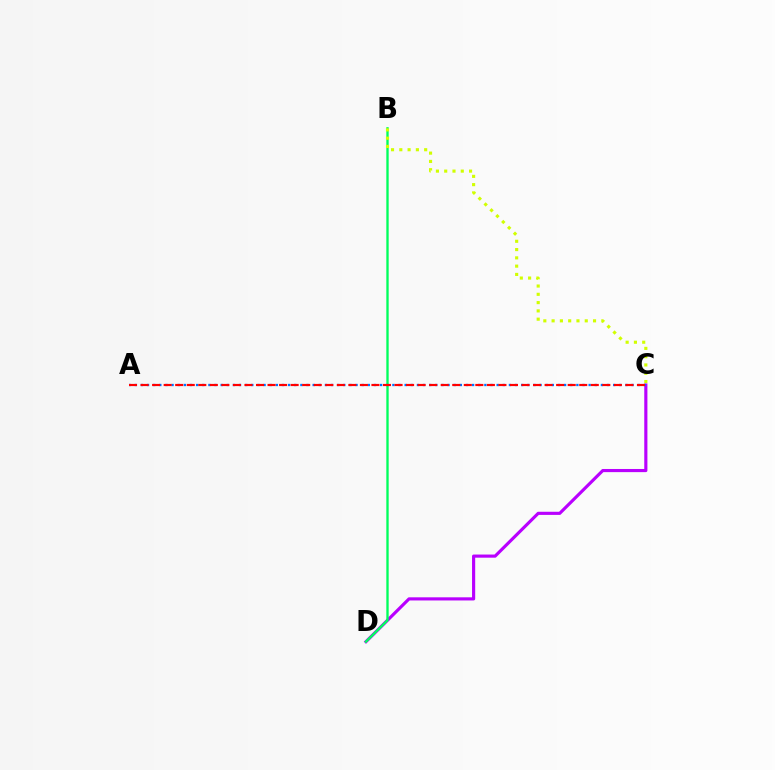{('C', 'D'): [{'color': '#b900ff', 'line_style': 'solid', 'thickness': 2.27}], ('B', 'D'): [{'color': '#00ff5c', 'line_style': 'solid', 'thickness': 1.7}], ('A', 'C'): [{'color': '#0074ff', 'line_style': 'dotted', 'thickness': 1.67}, {'color': '#ff0000', 'line_style': 'dashed', 'thickness': 1.57}], ('B', 'C'): [{'color': '#d1ff00', 'line_style': 'dotted', 'thickness': 2.25}]}